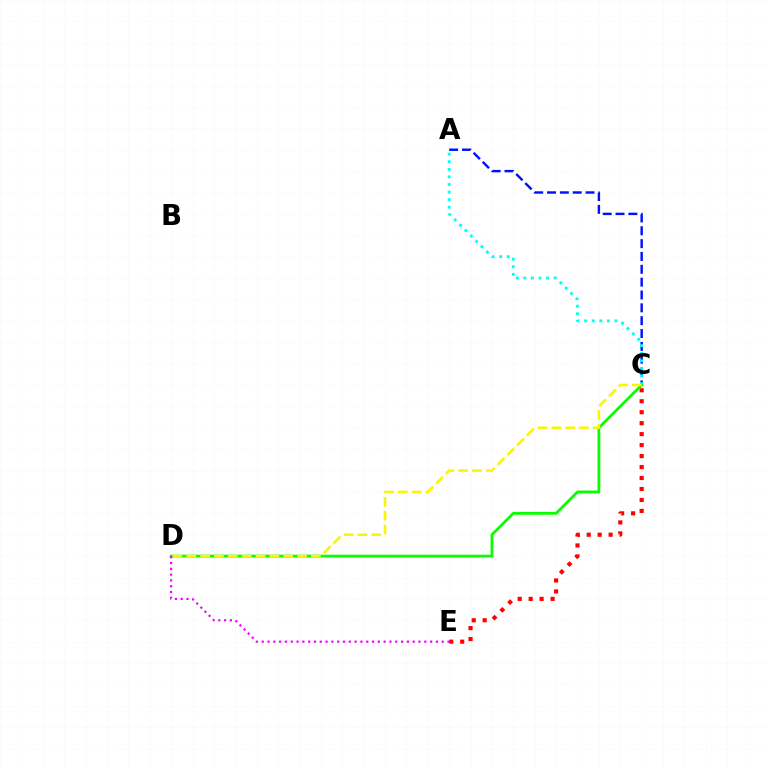{('C', 'E'): [{'color': '#ff0000', 'line_style': 'dotted', 'thickness': 2.98}], ('A', 'C'): [{'color': '#0010ff', 'line_style': 'dashed', 'thickness': 1.74}, {'color': '#00fff6', 'line_style': 'dotted', 'thickness': 2.06}], ('C', 'D'): [{'color': '#08ff00', 'line_style': 'solid', 'thickness': 2.02}, {'color': '#fcf500', 'line_style': 'dashed', 'thickness': 1.88}], ('D', 'E'): [{'color': '#ee00ff', 'line_style': 'dotted', 'thickness': 1.58}]}